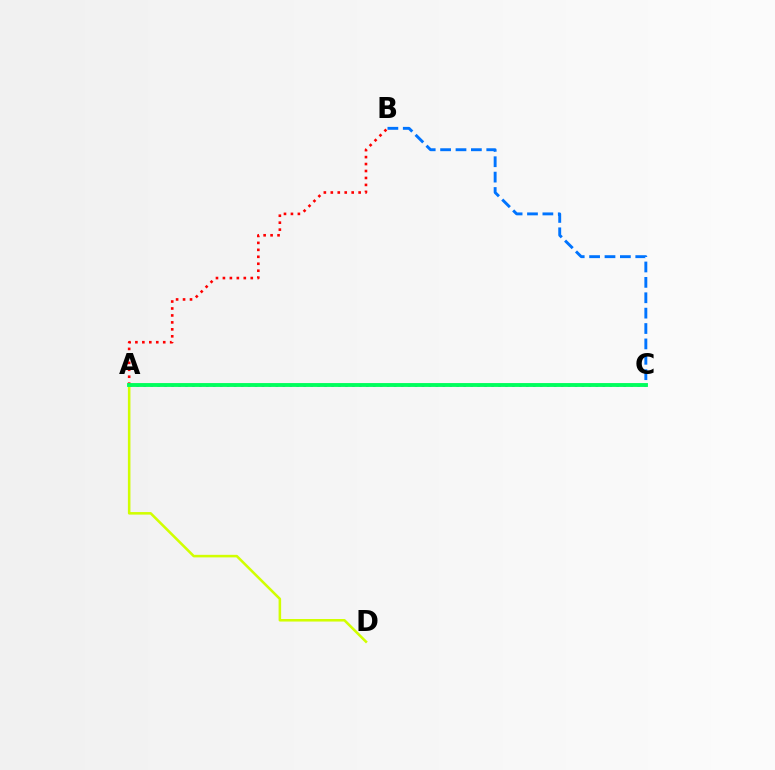{('A', 'D'): [{'color': '#d1ff00', 'line_style': 'solid', 'thickness': 1.84}], ('A', 'B'): [{'color': '#ff0000', 'line_style': 'dotted', 'thickness': 1.89}], ('B', 'C'): [{'color': '#0074ff', 'line_style': 'dashed', 'thickness': 2.09}], ('A', 'C'): [{'color': '#b900ff', 'line_style': 'dotted', 'thickness': 1.89}, {'color': '#00ff5c', 'line_style': 'solid', 'thickness': 2.78}]}